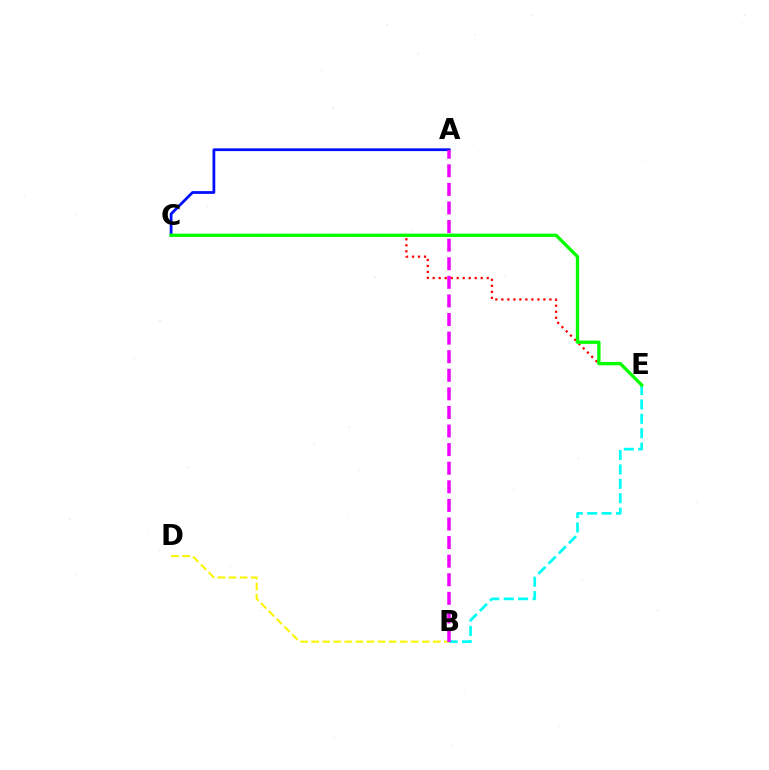{('B', 'D'): [{'color': '#fcf500', 'line_style': 'dashed', 'thickness': 1.5}], ('C', 'E'): [{'color': '#ff0000', 'line_style': 'dotted', 'thickness': 1.63}, {'color': '#08ff00', 'line_style': 'solid', 'thickness': 2.4}], ('A', 'C'): [{'color': '#0010ff', 'line_style': 'solid', 'thickness': 1.99}], ('B', 'E'): [{'color': '#00fff6', 'line_style': 'dashed', 'thickness': 1.96}], ('A', 'B'): [{'color': '#ee00ff', 'line_style': 'dashed', 'thickness': 2.53}]}